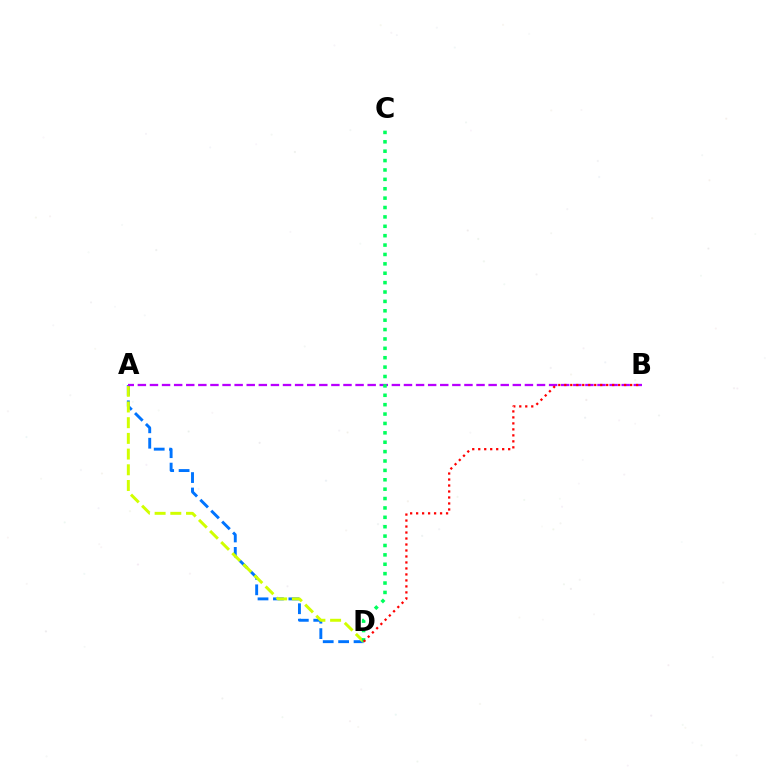{('A', 'D'): [{'color': '#0074ff', 'line_style': 'dashed', 'thickness': 2.1}, {'color': '#d1ff00', 'line_style': 'dashed', 'thickness': 2.13}], ('A', 'B'): [{'color': '#b900ff', 'line_style': 'dashed', 'thickness': 1.64}], ('C', 'D'): [{'color': '#00ff5c', 'line_style': 'dotted', 'thickness': 2.55}], ('B', 'D'): [{'color': '#ff0000', 'line_style': 'dotted', 'thickness': 1.63}]}